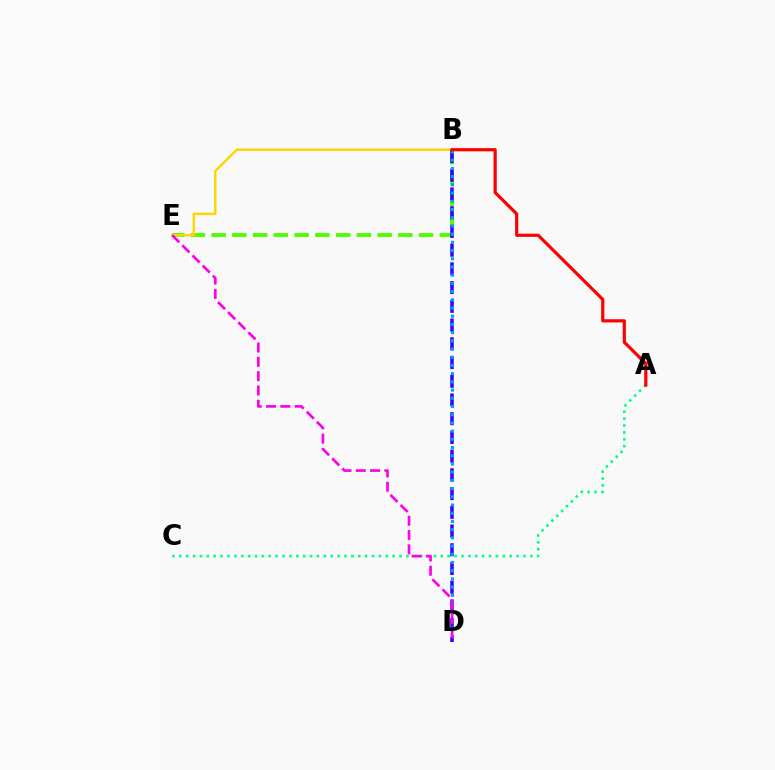{('B', 'E'): [{'color': '#4fff00', 'line_style': 'dashed', 'thickness': 2.82}, {'color': '#ffd500', 'line_style': 'solid', 'thickness': 1.73}], ('A', 'C'): [{'color': '#00ff86', 'line_style': 'dotted', 'thickness': 1.87}], ('B', 'D'): [{'color': '#3700ff', 'line_style': 'dashed', 'thickness': 2.54}, {'color': '#009eff', 'line_style': 'dotted', 'thickness': 2.23}], ('D', 'E'): [{'color': '#ff00ed', 'line_style': 'dashed', 'thickness': 1.94}], ('A', 'B'): [{'color': '#ff0000', 'line_style': 'solid', 'thickness': 2.3}]}